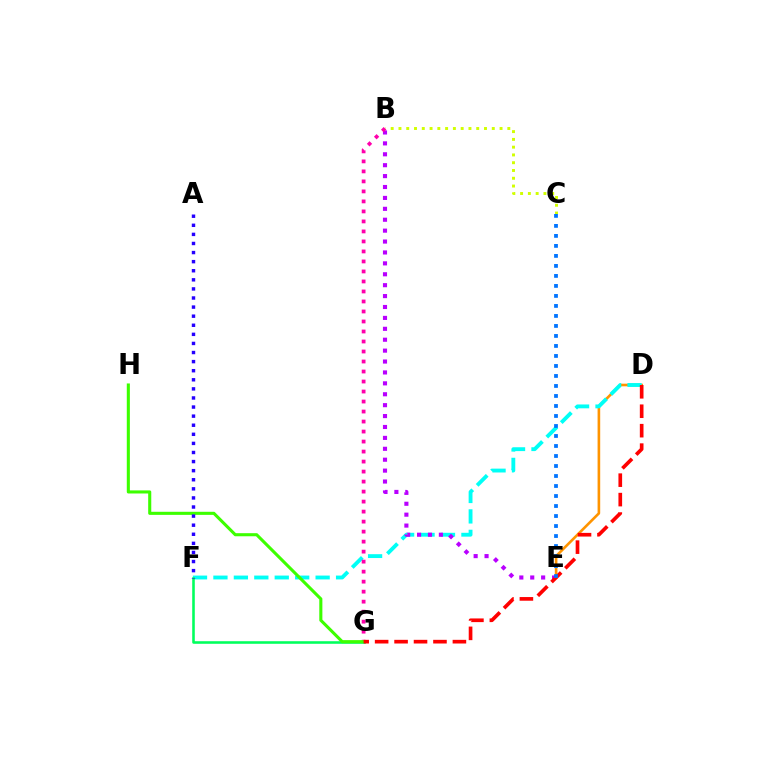{('D', 'E'): [{'color': '#ff9400', 'line_style': 'solid', 'thickness': 1.89}], ('D', 'F'): [{'color': '#00fff6', 'line_style': 'dashed', 'thickness': 2.78}], ('B', 'E'): [{'color': '#b900ff', 'line_style': 'dotted', 'thickness': 2.96}], ('B', 'C'): [{'color': '#d1ff00', 'line_style': 'dotted', 'thickness': 2.11}], ('B', 'G'): [{'color': '#ff00ac', 'line_style': 'dotted', 'thickness': 2.72}], ('F', 'G'): [{'color': '#00ff5c', 'line_style': 'solid', 'thickness': 1.86}], ('G', 'H'): [{'color': '#3dff00', 'line_style': 'solid', 'thickness': 2.22}], ('D', 'G'): [{'color': '#ff0000', 'line_style': 'dashed', 'thickness': 2.64}], ('A', 'F'): [{'color': '#2500ff', 'line_style': 'dotted', 'thickness': 2.47}], ('C', 'E'): [{'color': '#0074ff', 'line_style': 'dotted', 'thickness': 2.72}]}